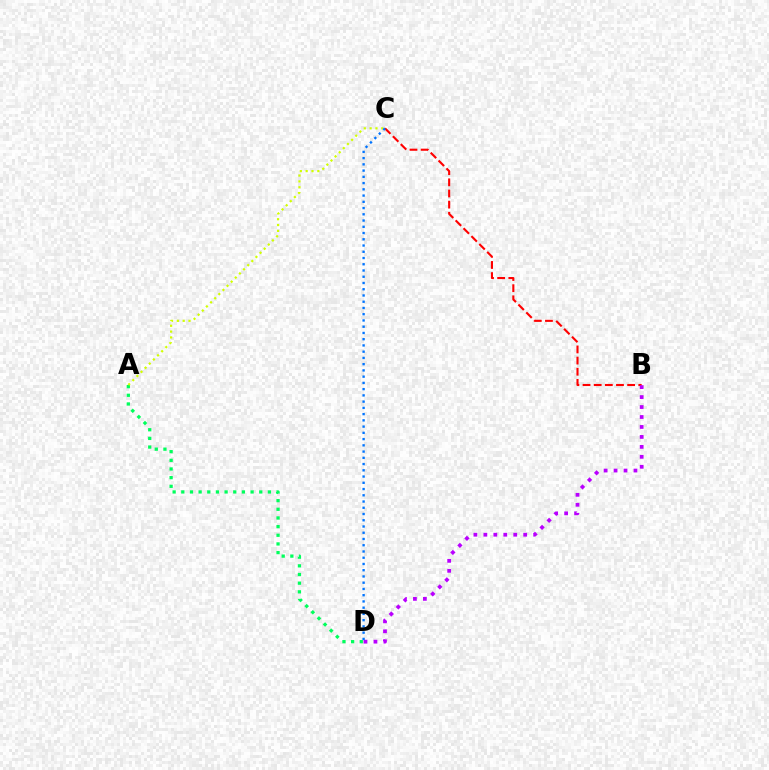{('A', 'D'): [{'color': '#00ff5c', 'line_style': 'dotted', 'thickness': 2.35}], ('B', 'C'): [{'color': '#ff0000', 'line_style': 'dashed', 'thickness': 1.51}], ('A', 'C'): [{'color': '#d1ff00', 'line_style': 'dotted', 'thickness': 1.59}], ('B', 'D'): [{'color': '#b900ff', 'line_style': 'dotted', 'thickness': 2.71}], ('C', 'D'): [{'color': '#0074ff', 'line_style': 'dotted', 'thickness': 1.7}]}